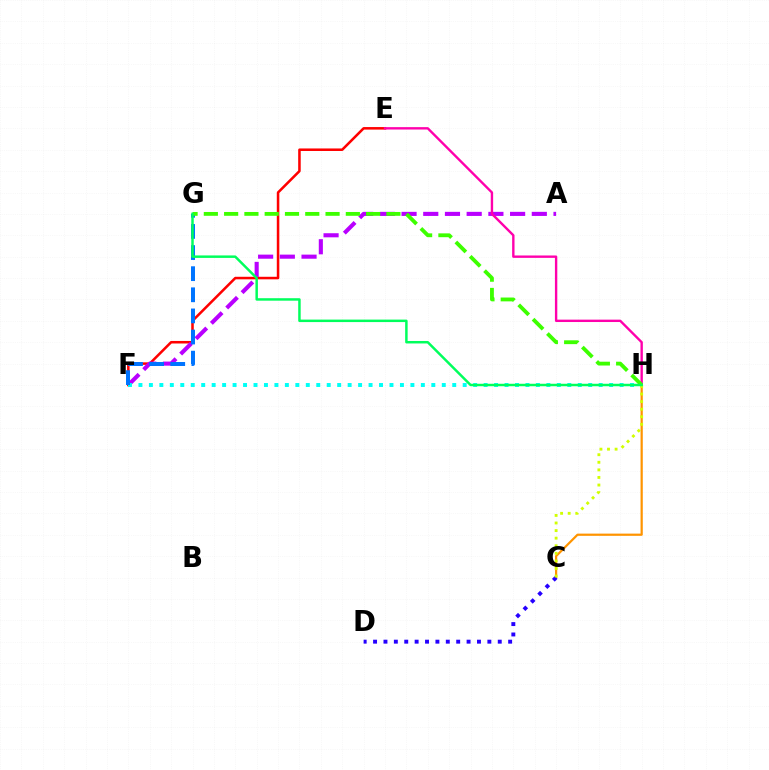{('C', 'H'): [{'color': '#ff9400', 'line_style': 'solid', 'thickness': 1.6}, {'color': '#d1ff00', 'line_style': 'dotted', 'thickness': 2.06}], ('E', 'F'): [{'color': '#ff0000', 'line_style': 'solid', 'thickness': 1.83}], ('A', 'F'): [{'color': '#b900ff', 'line_style': 'dashed', 'thickness': 2.95}], ('F', 'H'): [{'color': '#00fff6', 'line_style': 'dotted', 'thickness': 2.84}], ('E', 'H'): [{'color': '#ff00ac', 'line_style': 'solid', 'thickness': 1.72}], ('F', 'G'): [{'color': '#0074ff', 'line_style': 'dashed', 'thickness': 2.87}], ('C', 'D'): [{'color': '#2500ff', 'line_style': 'dotted', 'thickness': 2.82}], ('G', 'H'): [{'color': '#3dff00', 'line_style': 'dashed', 'thickness': 2.76}, {'color': '#00ff5c', 'line_style': 'solid', 'thickness': 1.78}]}